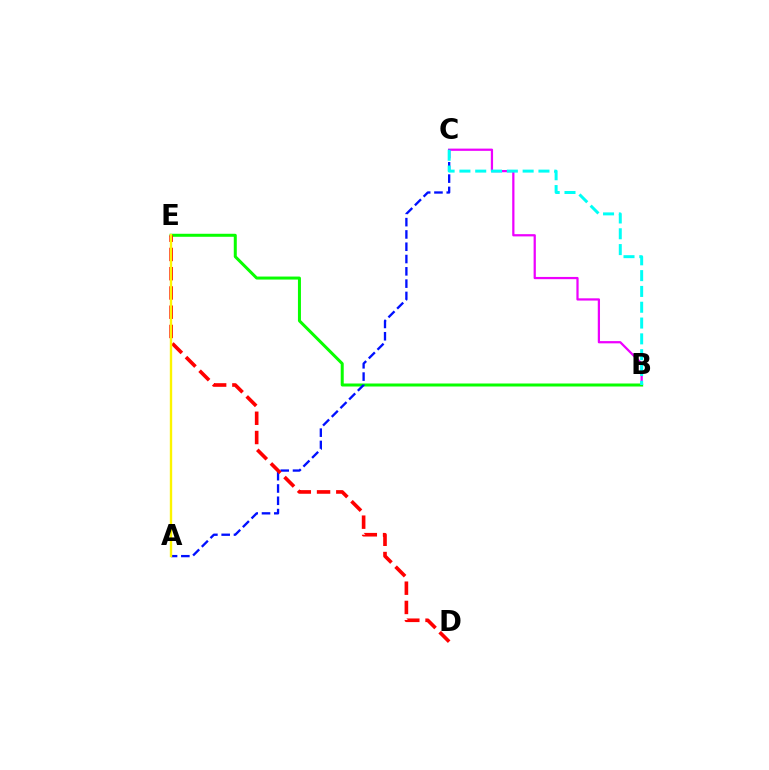{('B', 'C'): [{'color': '#ee00ff', 'line_style': 'solid', 'thickness': 1.61}, {'color': '#00fff6', 'line_style': 'dashed', 'thickness': 2.15}], ('B', 'E'): [{'color': '#08ff00', 'line_style': 'solid', 'thickness': 2.16}], ('A', 'C'): [{'color': '#0010ff', 'line_style': 'dashed', 'thickness': 1.67}], ('D', 'E'): [{'color': '#ff0000', 'line_style': 'dashed', 'thickness': 2.62}], ('A', 'E'): [{'color': '#fcf500', 'line_style': 'solid', 'thickness': 1.71}]}